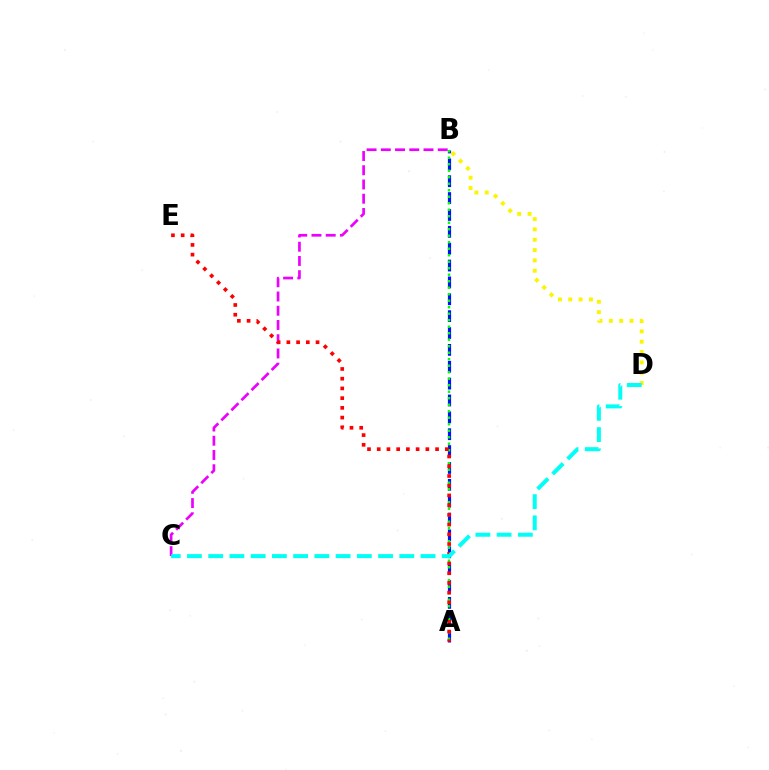{('A', 'B'): [{'color': '#0010ff', 'line_style': 'dashed', 'thickness': 2.29}, {'color': '#08ff00', 'line_style': 'dotted', 'thickness': 1.77}], ('B', 'C'): [{'color': '#ee00ff', 'line_style': 'dashed', 'thickness': 1.93}], ('A', 'E'): [{'color': '#ff0000', 'line_style': 'dotted', 'thickness': 2.64}], ('B', 'D'): [{'color': '#fcf500', 'line_style': 'dotted', 'thickness': 2.81}], ('C', 'D'): [{'color': '#00fff6', 'line_style': 'dashed', 'thickness': 2.88}]}